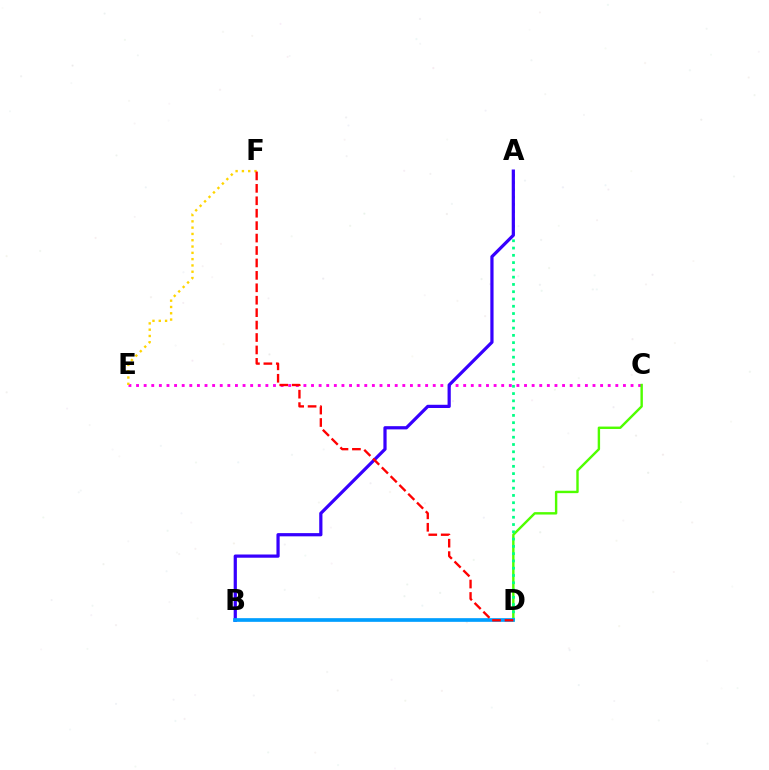{('C', 'E'): [{'color': '#ff00ed', 'line_style': 'dotted', 'thickness': 2.07}], ('C', 'D'): [{'color': '#4fff00', 'line_style': 'solid', 'thickness': 1.74}], ('A', 'D'): [{'color': '#00ff86', 'line_style': 'dotted', 'thickness': 1.98}], ('E', 'F'): [{'color': '#ffd500', 'line_style': 'dotted', 'thickness': 1.71}], ('A', 'B'): [{'color': '#3700ff', 'line_style': 'solid', 'thickness': 2.32}], ('B', 'D'): [{'color': '#009eff', 'line_style': 'solid', 'thickness': 2.65}], ('D', 'F'): [{'color': '#ff0000', 'line_style': 'dashed', 'thickness': 1.69}]}